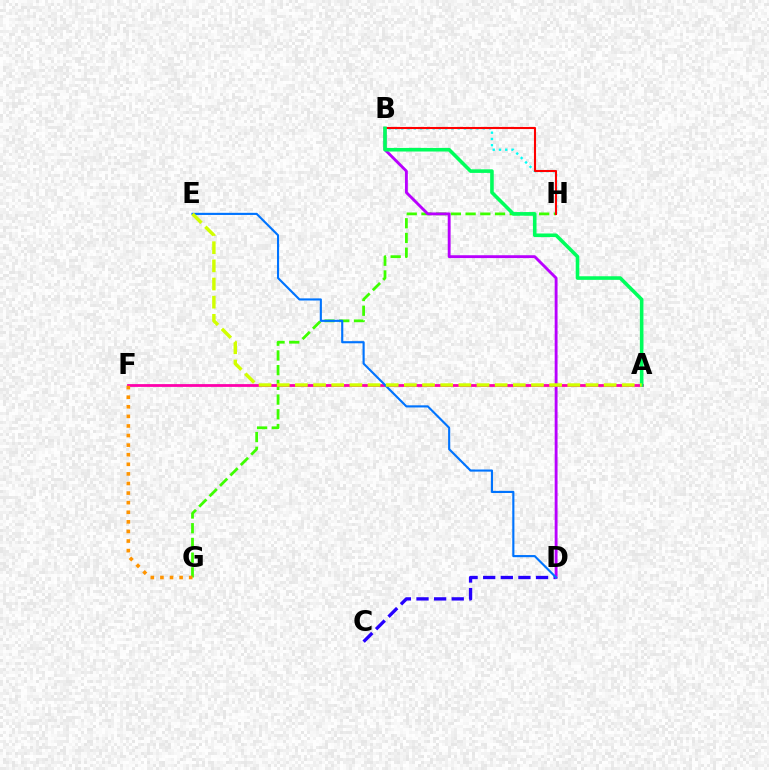{('B', 'H'): [{'color': '#00fff6', 'line_style': 'dotted', 'thickness': 1.7}, {'color': '#ff0000', 'line_style': 'solid', 'thickness': 1.51}], ('C', 'D'): [{'color': '#2500ff', 'line_style': 'dashed', 'thickness': 2.39}], ('G', 'H'): [{'color': '#3dff00', 'line_style': 'dashed', 'thickness': 2.0}], ('A', 'F'): [{'color': '#ff00ac', 'line_style': 'solid', 'thickness': 2.0}], ('B', 'D'): [{'color': '#b900ff', 'line_style': 'solid', 'thickness': 2.06}], ('F', 'G'): [{'color': '#ff9400', 'line_style': 'dotted', 'thickness': 2.61}], ('A', 'B'): [{'color': '#00ff5c', 'line_style': 'solid', 'thickness': 2.58}], ('D', 'E'): [{'color': '#0074ff', 'line_style': 'solid', 'thickness': 1.54}], ('A', 'E'): [{'color': '#d1ff00', 'line_style': 'dashed', 'thickness': 2.47}]}